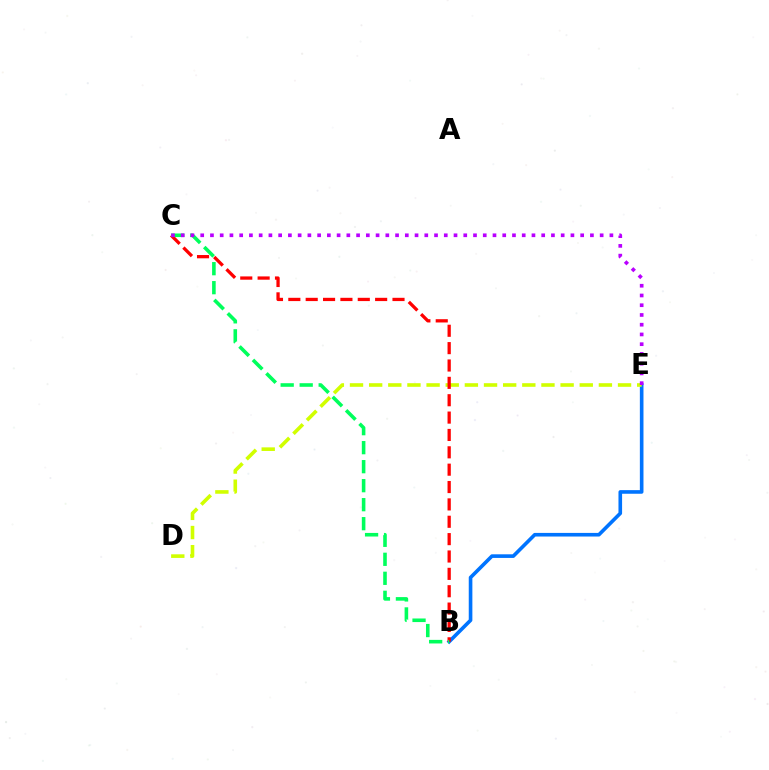{('B', 'E'): [{'color': '#0074ff', 'line_style': 'solid', 'thickness': 2.61}], ('D', 'E'): [{'color': '#d1ff00', 'line_style': 'dashed', 'thickness': 2.6}], ('B', 'C'): [{'color': '#ff0000', 'line_style': 'dashed', 'thickness': 2.36}, {'color': '#00ff5c', 'line_style': 'dashed', 'thickness': 2.58}], ('C', 'E'): [{'color': '#b900ff', 'line_style': 'dotted', 'thickness': 2.65}]}